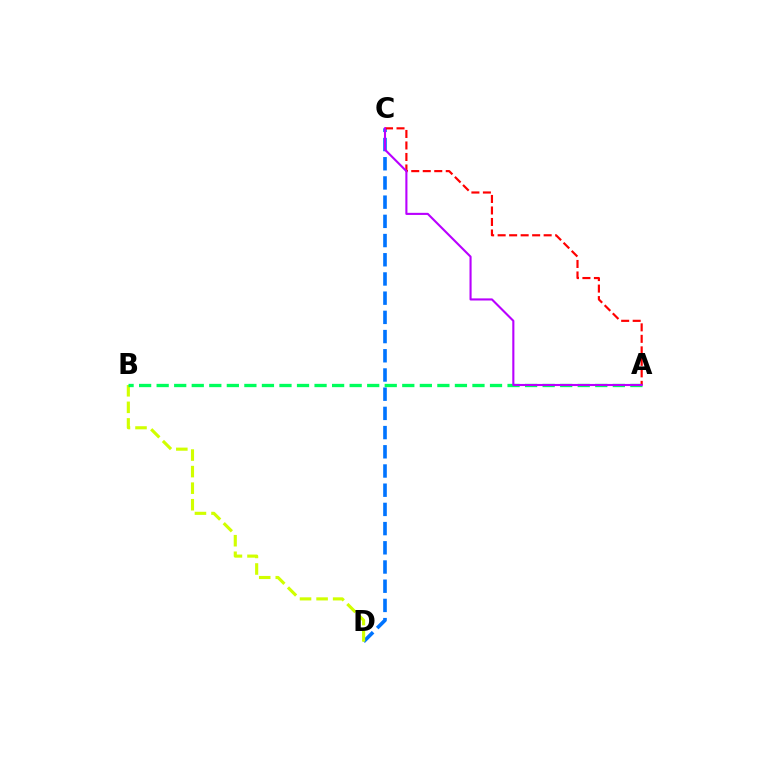{('C', 'D'): [{'color': '#0074ff', 'line_style': 'dashed', 'thickness': 2.61}], ('B', 'D'): [{'color': '#d1ff00', 'line_style': 'dashed', 'thickness': 2.25}], ('A', 'B'): [{'color': '#00ff5c', 'line_style': 'dashed', 'thickness': 2.38}], ('A', 'C'): [{'color': '#ff0000', 'line_style': 'dashed', 'thickness': 1.56}, {'color': '#b900ff', 'line_style': 'solid', 'thickness': 1.52}]}